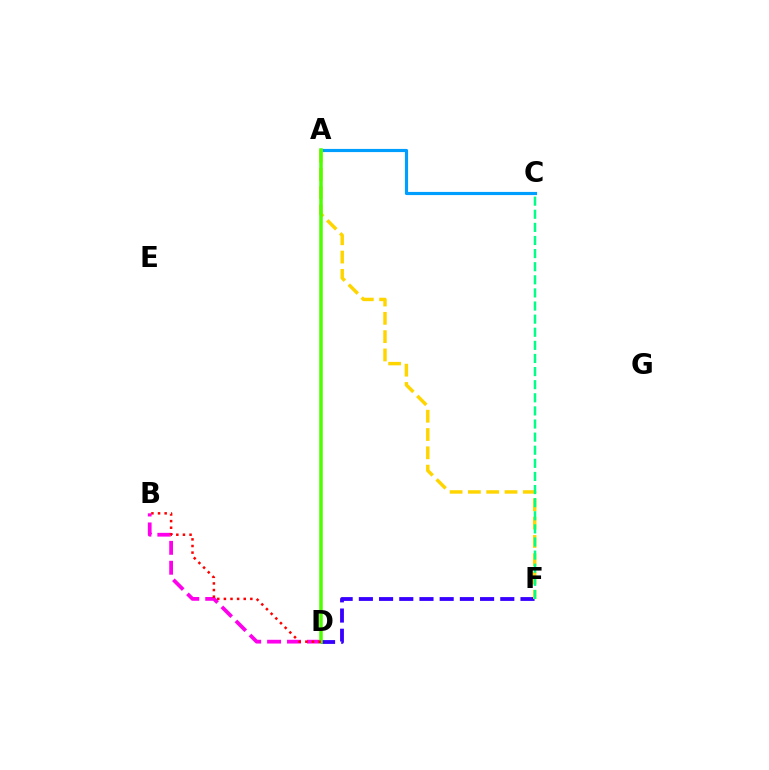{('D', 'F'): [{'color': '#3700ff', 'line_style': 'dashed', 'thickness': 2.74}], ('A', 'C'): [{'color': '#009eff', 'line_style': 'solid', 'thickness': 2.27}], ('A', 'F'): [{'color': '#ffd500', 'line_style': 'dashed', 'thickness': 2.49}], ('B', 'D'): [{'color': '#ff00ed', 'line_style': 'dashed', 'thickness': 2.7}, {'color': '#ff0000', 'line_style': 'dotted', 'thickness': 1.8}], ('A', 'D'): [{'color': '#4fff00', 'line_style': 'solid', 'thickness': 2.53}], ('C', 'F'): [{'color': '#00ff86', 'line_style': 'dashed', 'thickness': 1.78}]}